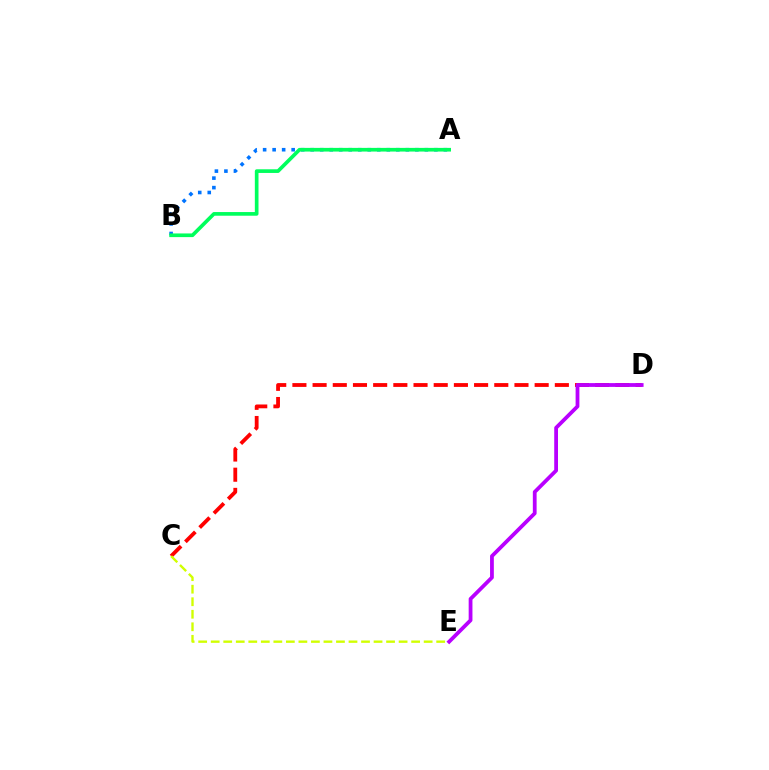{('A', 'B'): [{'color': '#0074ff', 'line_style': 'dotted', 'thickness': 2.58}, {'color': '#00ff5c', 'line_style': 'solid', 'thickness': 2.64}], ('C', 'D'): [{'color': '#ff0000', 'line_style': 'dashed', 'thickness': 2.74}], ('C', 'E'): [{'color': '#d1ff00', 'line_style': 'dashed', 'thickness': 1.7}], ('D', 'E'): [{'color': '#b900ff', 'line_style': 'solid', 'thickness': 2.72}]}